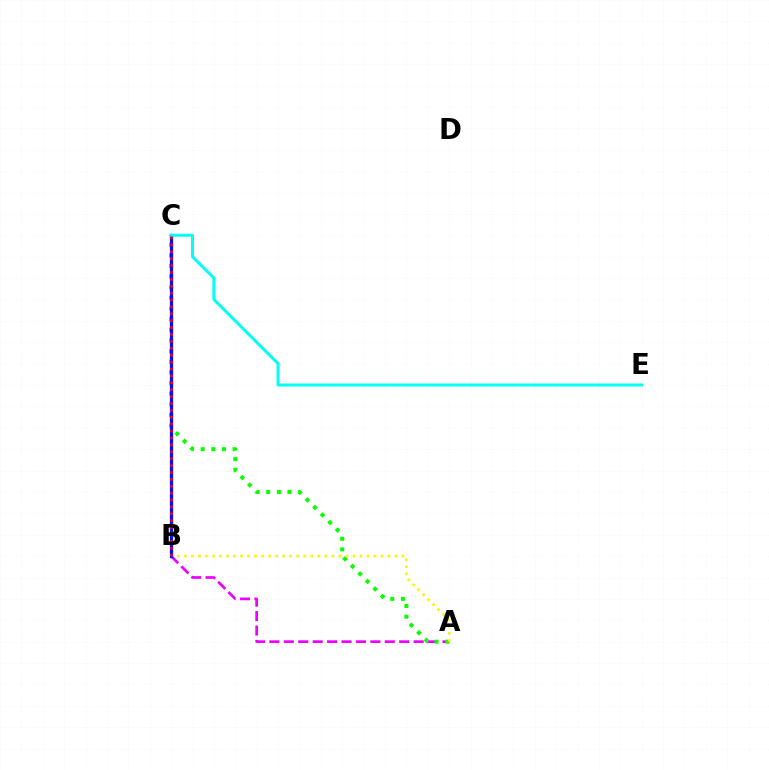{('A', 'B'): [{'color': '#ee00ff', 'line_style': 'dashed', 'thickness': 1.96}, {'color': '#fcf500', 'line_style': 'dotted', 'thickness': 1.91}], ('A', 'C'): [{'color': '#08ff00', 'line_style': 'dotted', 'thickness': 2.89}], ('B', 'C'): [{'color': '#0010ff', 'line_style': 'solid', 'thickness': 2.34}, {'color': '#ff0000', 'line_style': 'dotted', 'thickness': 1.87}], ('C', 'E'): [{'color': '#00fff6', 'line_style': 'solid', 'thickness': 2.15}]}